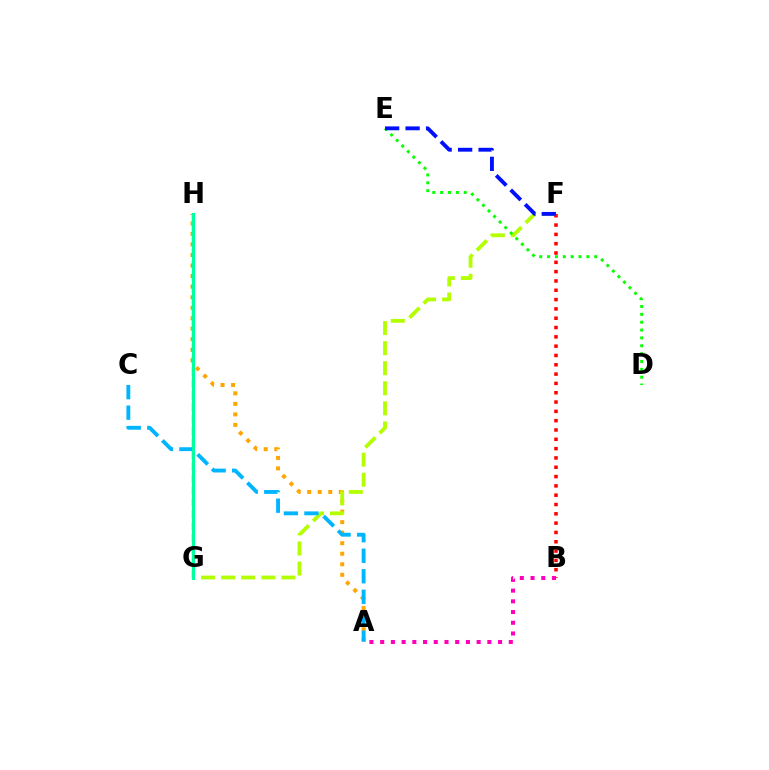{('A', 'H'): [{'color': '#ffa500', 'line_style': 'dotted', 'thickness': 2.86}], ('B', 'F'): [{'color': '#ff0000', 'line_style': 'dotted', 'thickness': 2.53}], ('F', 'G'): [{'color': '#b3ff00', 'line_style': 'dashed', 'thickness': 2.73}], ('A', 'C'): [{'color': '#00b5ff', 'line_style': 'dashed', 'thickness': 2.79}], ('A', 'B'): [{'color': '#ff00bd', 'line_style': 'dotted', 'thickness': 2.91}], ('G', 'H'): [{'color': '#9b00ff', 'line_style': 'dashed', 'thickness': 1.62}, {'color': '#00ff9d', 'line_style': 'solid', 'thickness': 2.25}], ('D', 'E'): [{'color': '#08ff00', 'line_style': 'dotted', 'thickness': 2.13}], ('E', 'F'): [{'color': '#0010ff', 'line_style': 'dashed', 'thickness': 2.78}]}